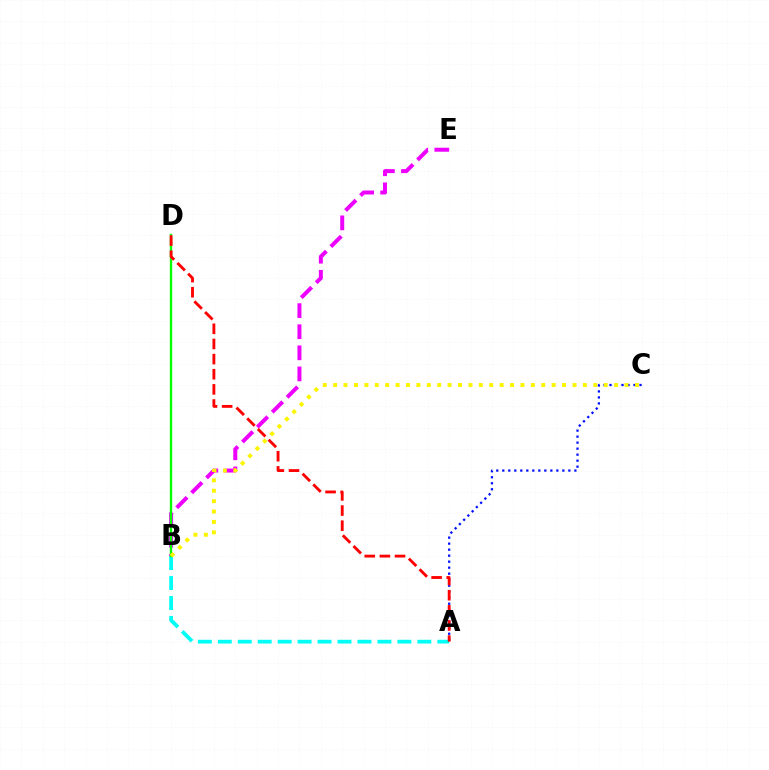{('B', 'E'): [{'color': '#ee00ff', 'line_style': 'dashed', 'thickness': 2.87}], ('A', 'B'): [{'color': '#00fff6', 'line_style': 'dashed', 'thickness': 2.71}], ('A', 'C'): [{'color': '#0010ff', 'line_style': 'dotted', 'thickness': 1.63}], ('B', 'D'): [{'color': '#08ff00', 'line_style': 'solid', 'thickness': 1.7}], ('B', 'C'): [{'color': '#fcf500', 'line_style': 'dotted', 'thickness': 2.83}], ('A', 'D'): [{'color': '#ff0000', 'line_style': 'dashed', 'thickness': 2.06}]}